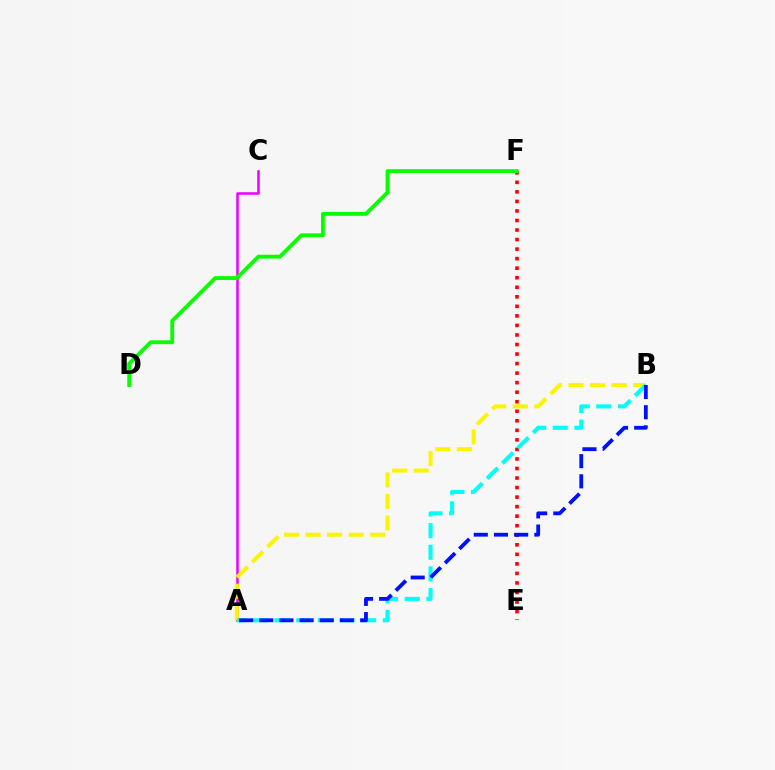{('A', 'C'): [{'color': '#ee00ff', 'line_style': 'solid', 'thickness': 1.81}], ('E', 'F'): [{'color': '#ff0000', 'line_style': 'dotted', 'thickness': 2.59}], ('D', 'F'): [{'color': '#08ff00', 'line_style': 'solid', 'thickness': 2.77}], ('A', 'B'): [{'color': '#fcf500', 'line_style': 'dashed', 'thickness': 2.92}, {'color': '#00fff6', 'line_style': 'dashed', 'thickness': 2.94}, {'color': '#0010ff', 'line_style': 'dashed', 'thickness': 2.74}]}